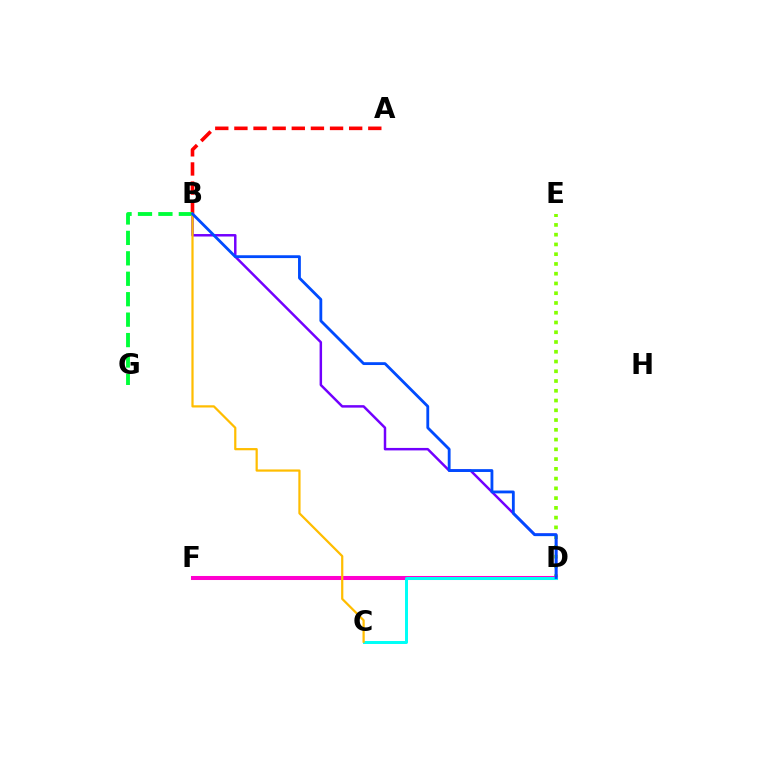{('D', 'E'): [{'color': '#84ff00', 'line_style': 'dotted', 'thickness': 2.65}], ('B', 'D'): [{'color': '#7200ff', 'line_style': 'solid', 'thickness': 1.78}, {'color': '#004bff', 'line_style': 'solid', 'thickness': 2.04}], ('A', 'B'): [{'color': '#ff0000', 'line_style': 'dashed', 'thickness': 2.6}], ('D', 'F'): [{'color': '#ff00cf', 'line_style': 'solid', 'thickness': 2.91}], ('B', 'G'): [{'color': '#00ff39', 'line_style': 'dashed', 'thickness': 2.78}], ('C', 'D'): [{'color': '#00fff6', 'line_style': 'solid', 'thickness': 2.14}], ('B', 'C'): [{'color': '#ffbd00', 'line_style': 'solid', 'thickness': 1.6}]}